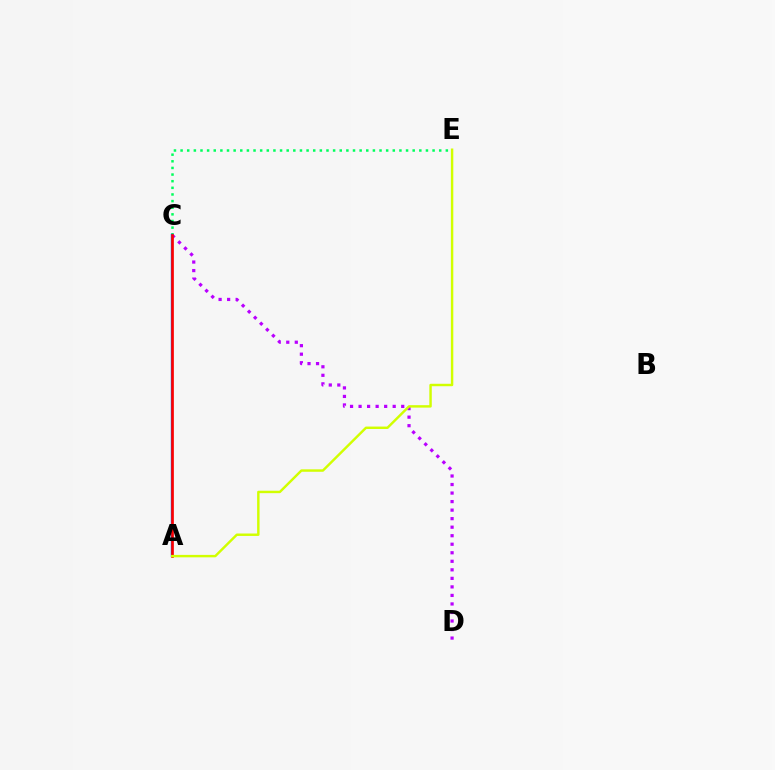{('C', 'E'): [{'color': '#00ff5c', 'line_style': 'dotted', 'thickness': 1.8}], ('C', 'D'): [{'color': '#b900ff', 'line_style': 'dotted', 'thickness': 2.32}], ('A', 'C'): [{'color': '#0074ff', 'line_style': 'solid', 'thickness': 1.73}, {'color': '#ff0000', 'line_style': 'solid', 'thickness': 1.91}], ('A', 'E'): [{'color': '#d1ff00', 'line_style': 'solid', 'thickness': 1.75}]}